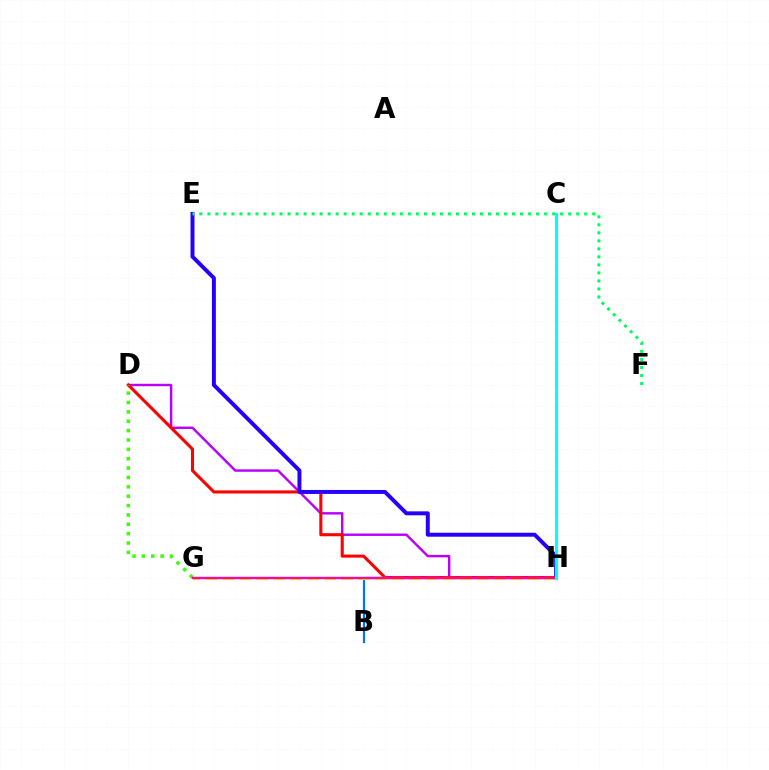{('B', 'H'): [{'color': '#0074ff', 'line_style': 'solid', 'thickness': 1.59}], ('D', 'H'): [{'color': '#b900ff', 'line_style': 'solid', 'thickness': 1.75}, {'color': '#ff0000', 'line_style': 'solid', 'thickness': 2.21}], ('C', 'H'): [{'color': '#ff9400', 'line_style': 'solid', 'thickness': 1.94}, {'color': '#00fff6', 'line_style': 'solid', 'thickness': 2.23}], ('D', 'G'): [{'color': '#3dff00', 'line_style': 'dotted', 'thickness': 2.55}], ('E', 'H'): [{'color': '#2500ff', 'line_style': 'solid', 'thickness': 2.84}], ('G', 'H'): [{'color': '#d1ff00', 'line_style': 'dashed', 'thickness': 2.3}, {'color': '#ff00ac', 'line_style': 'solid', 'thickness': 1.71}], ('E', 'F'): [{'color': '#00ff5c', 'line_style': 'dotted', 'thickness': 2.18}]}